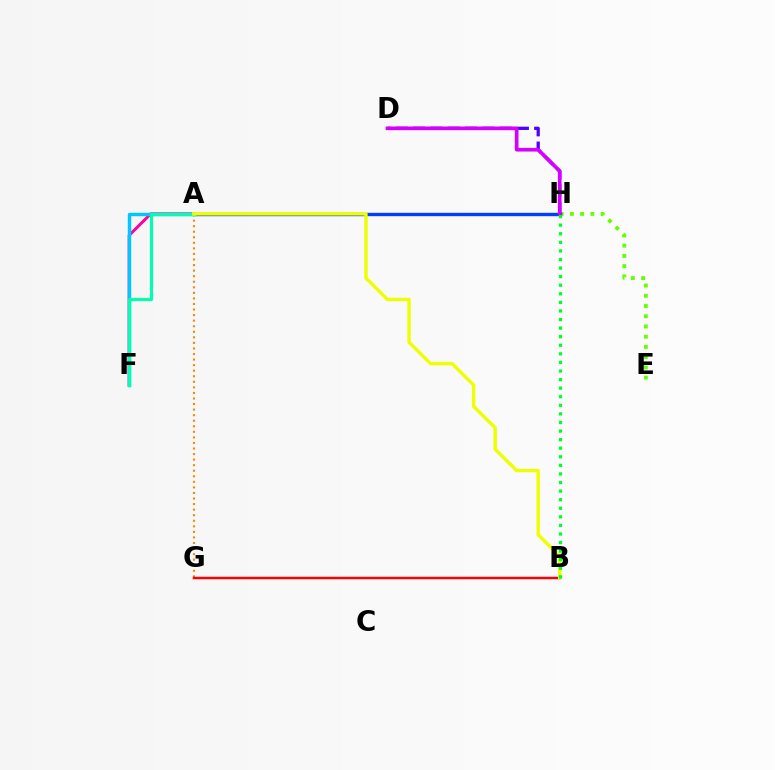{('A', 'G'): [{'color': '#ff8800', 'line_style': 'dotted', 'thickness': 1.51}], ('A', 'F'): [{'color': '#ff00a0', 'line_style': 'solid', 'thickness': 2.14}, {'color': '#00c7ff', 'line_style': 'solid', 'thickness': 2.48}, {'color': '#00ffaf', 'line_style': 'solid', 'thickness': 2.28}], ('E', 'H'): [{'color': '#66ff00', 'line_style': 'dotted', 'thickness': 2.78}], ('B', 'G'): [{'color': '#ff0000', 'line_style': 'solid', 'thickness': 1.79}], ('D', 'H'): [{'color': '#4f00ff', 'line_style': 'dashed', 'thickness': 2.35}, {'color': '#d600ff', 'line_style': 'solid', 'thickness': 2.64}], ('A', 'H'): [{'color': '#003fff', 'line_style': 'solid', 'thickness': 2.43}], ('A', 'B'): [{'color': '#eeff00', 'line_style': 'solid', 'thickness': 2.45}], ('B', 'H'): [{'color': '#00ff27', 'line_style': 'dotted', 'thickness': 2.33}]}